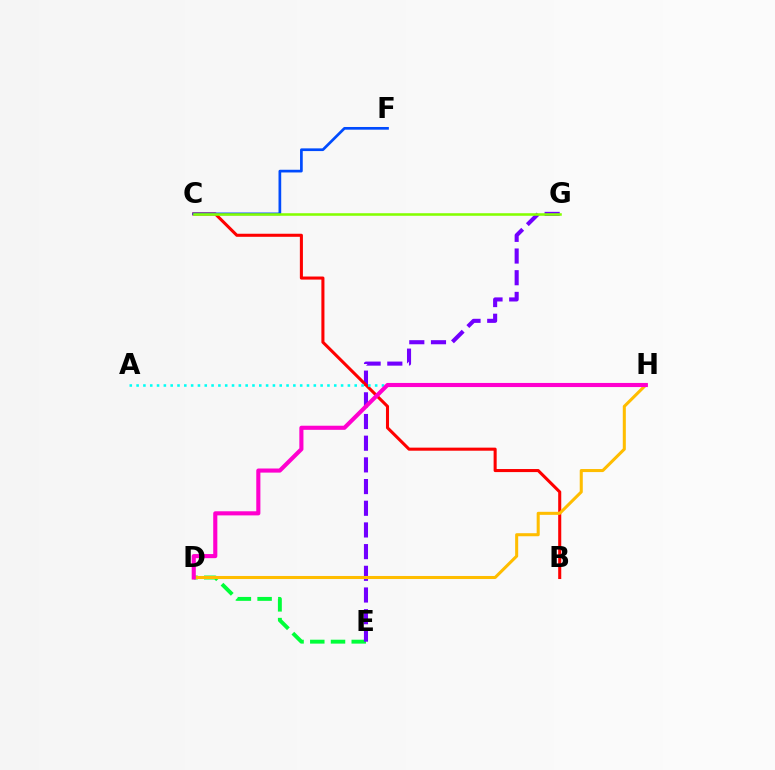{('D', 'E'): [{'color': '#00ff39', 'line_style': 'dashed', 'thickness': 2.82}], ('E', 'G'): [{'color': '#7200ff', 'line_style': 'dashed', 'thickness': 2.95}], ('B', 'C'): [{'color': '#ff0000', 'line_style': 'solid', 'thickness': 2.2}], ('D', 'H'): [{'color': '#ffbd00', 'line_style': 'solid', 'thickness': 2.19}, {'color': '#ff00cf', 'line_style': 'solid', 'thickness': 2.96}], ('A', 'H'): [{'color': '#00fff6', 'line_style': 'dotted', 'thickness': 1.85}], ('C', 'F'): [{'color': '#004bff', 'line_style': 'solid', 'thickness': 1.94}], ('C', 'G'): [{'color': '#84ff00', 'line_style': 'solid', 'thickness': 1.84}]}